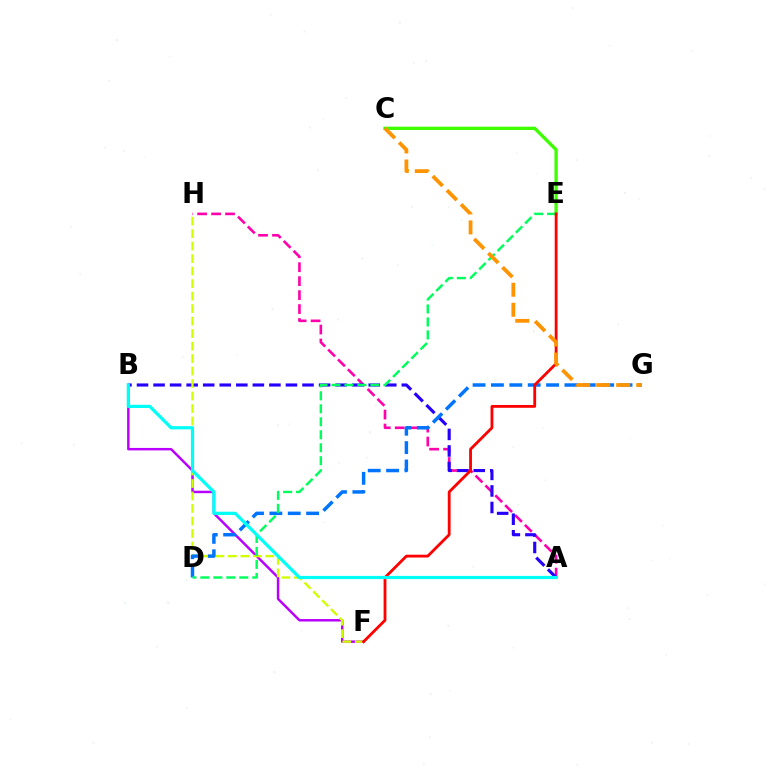{('A', 'H'): [{'color': '#ff00ac', 'line_style': 'dashed', 'thickness': 1.9}], ('B', 'F'): [{'color': '#b900ff', 'line_style': 'solid', 'thickness': 1.77}], ('A', 'B'): [{'color': '#2500ff', 'line_style': 'dashed', 'thickness': 2.25}, {'color': '#00fff6', 'line_style': 'solid', 'thickness': 2.32}], ('C', 'E'): [{'color': '#3dff00', 'line_style': 'solid', 'thickness': 2.39}], ('F', 'H'): [{'color': '#d1ff00', 'line_style': 'dashed', 'thickness': 1.7}], ('D', 'G'): [{'color': '#0074ff', 'line_style': 'dashed', 'thickness': 2.5}], ('D', 'E'): [{'color': '#00ff5c', 'line_style': 'dashed', 'thickness': 1.76}], ('E', 'F'): [{'color': '#ff0000', 'line_style': 'solid', 'thickness': 2.03}], ('C', 'G'): [{'color': '#ff9400', 'line_style': 'dashed', 'thickness': 2.72}]}